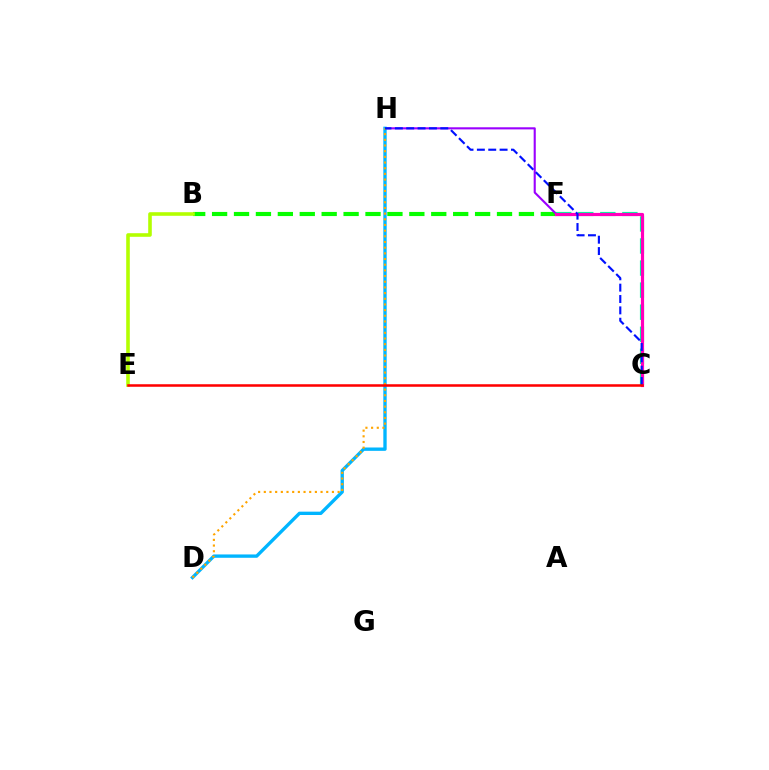{('B', 'F'): [{'color': '#08ff00', 'line_style': 'dashed', 'thickness': 2.98}], ('C', 'F'): [{'color': '#00ff9d', 'line_style': 'dashed', 'thickness': 3.0}, {'color': '#ff00bd', 'line_style': 'solid', 'thickness': 2.28}], ('F', 'H'): [{'color': '#9b00ff', 'line_style': 'solid', 'thickness': 1.52}], ('D', 'H'): [{'color': '#00b5ff', 'line_style': 'solid', 'thickness': 2.41}, {'color': '#ffa500', 'line_style': 'dotted', 'thickness': 1.54}], ('B', 'E'): [{'color': '#b3ff00', 'line_style': 'solid', 'thickness': 2.59}], ('C', 'H'): [{'color': '#0010ff', 'line_style': 'dashed', 'thickness': 1.54}], ('C', 'E'): [{'color': '#ff0000', 'line_style': 'solid', 'thickness': 1.82}]}